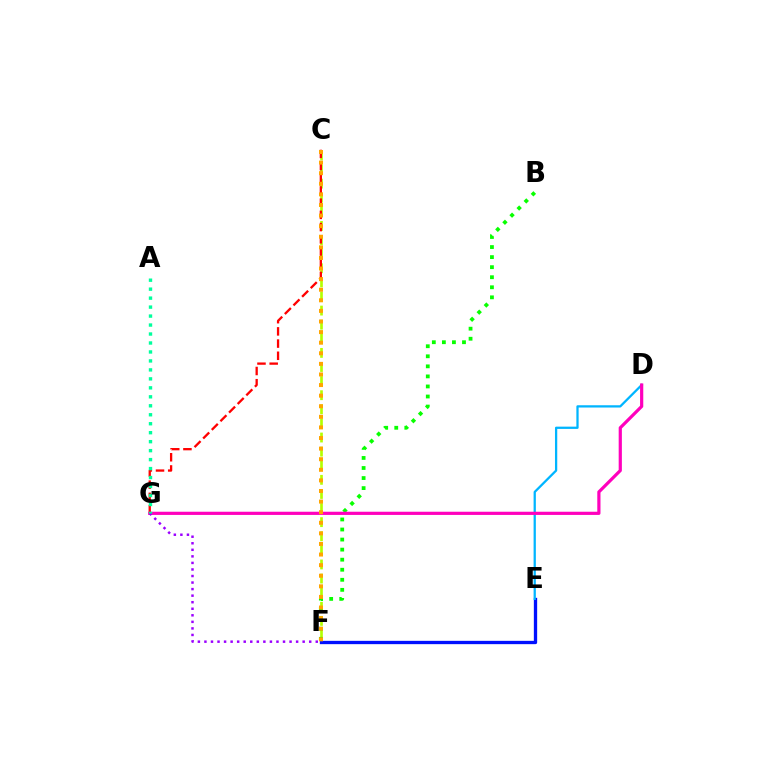{('C', 'F'): [{'color': '#b3ff00', 'line_style': 'dashed', 'thickness': 1.92}, {'color': '#ffa500', 'line_style': 'dotted', 'thickness': 2.88}], ('C', 'G'): [{'color': '#ff0000', 'line_style': 'dashed', 'thickness': 1.66}], ('E', 'F'): [{'color': '#0010ff', 'line_style': 'solid', 'thickness': 2.38}], ('D', 'E'): [{'color': '#00b5ff', 'line_style': 'solid', 'thickness': 1.63}], ('B', 'F'): [{'color': '#08ff00', 'line_style': 'dotted', 'thickness': 2.73}], ('D', 'G'): [{'color': '#ff00bd', 'line_style': 'solid', 'thickness': 2.3}], ('F', 'G'): [{'color': '#9b00ff', 'line_style': 'dotted', 'thickness': 1.78}], ('A', 'G'): [{'color': '#00ff9d', 'line_style': 'dotted', 'thickness': 2.44}]}